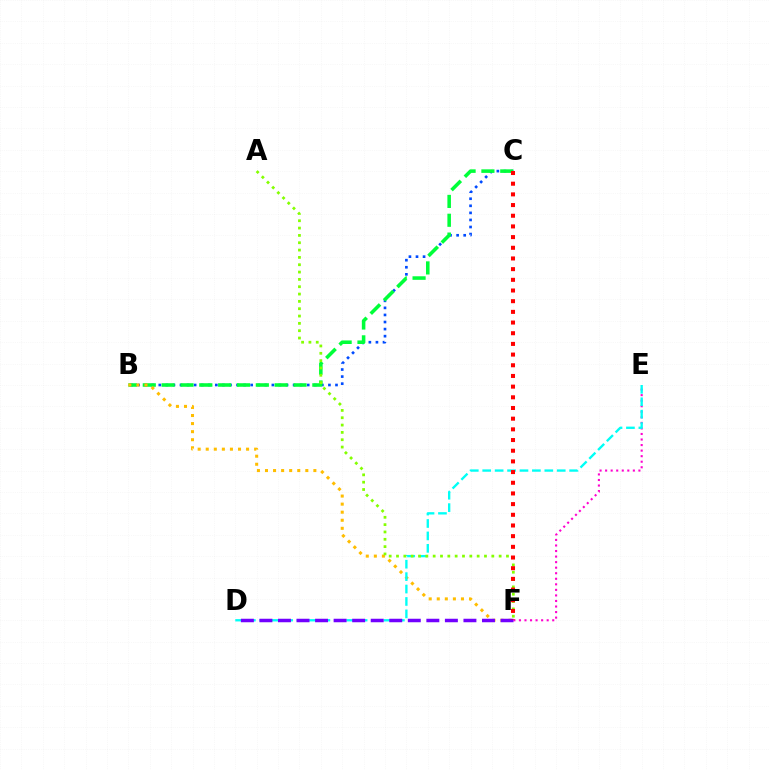{('B', 'C'): [{'color': '#004bff', 'line_style': 'dotted', 'thickness': 1.92}, {'color': '#00ff39', 'line_style': 'dashed', 'thickness': 2.56}], ('E', 'F'): [{'color': '#ff00cf', 'line_style': 'dotted', 'thickness': 1.51}], ('B', 'F'): [{'color': '#ffbd00', 'line_style': 'dotted', 'thickness': 2.19}], ('D', 'E'): [{'color': '#00fff6', 'line_style': 'dashed', 'thickness': 1.69}], ('D', 'F'): [{'color': '#7200ff', 'line_style': 'dashed', 'thickness': 2.52}], ('A', 'F'): [{'color': '#84ff00', 'line_style': 'dotted', 'thickness': 1.99}], ('C', 'F'): [{'color': '#ff0000', 'line_style': 'dotted', 'thickness': 2.9}]}